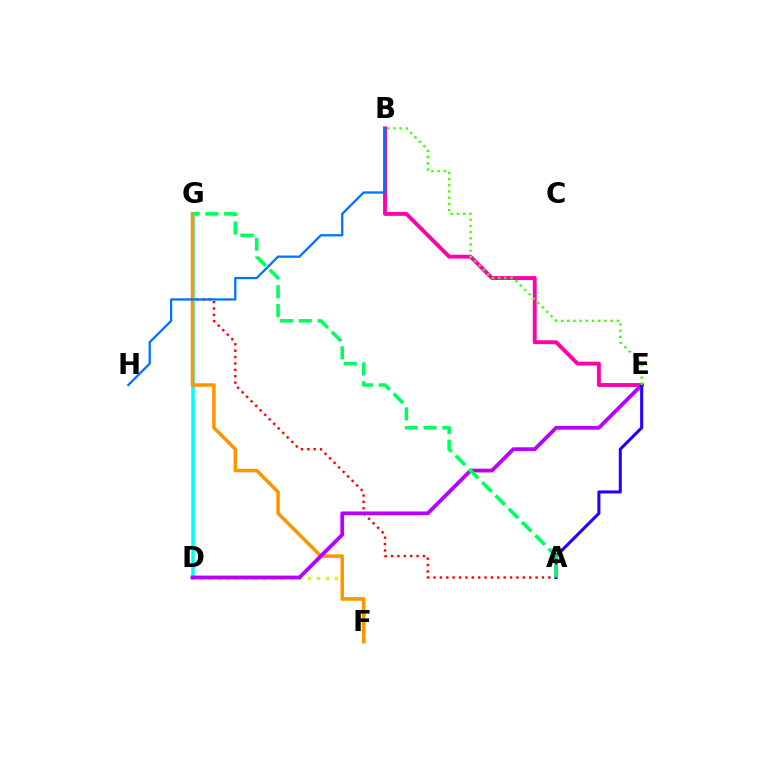{('D', 'F'): [{'color': '#d1ff00', 'line_style': 'dotted', 'thickness': 2.45}], ('A', 'G'): [{'color': '#ff0000', 'line_style': 'dotted', 'thickness': 1.73}, {'color': '#00ff5c', 'line_style': 'dashed', 'thickness': 2.55}], ('D', 'G'): [{'color': '#00fff6', 'line_style': 'solid', 'thickness': 2.54}], ('B', 'E'): [{'color': '#ff00ac', 'line_style': 'solid', 'thickness': 2.8}, {'color': '#3dff00', 'line_style': 'dotted', 'thickness': 1.68}], ('F', 'G'): [{'color': '#ff9400', 'line_style': 'solid', 'thickness': 2.53}], ('D', 'E'): [{'color': '#b900ff', 'line_style': 'solid', 'thickness': 2.73}], ('B', 'H'): [{'color': '#0074ff', 'line_style': 'solid', 'thickness': 1.64}], ('A', 'E'): [{'color': '#2500ff', 'line_style': 'solid', 'thickness': 2.2}]}